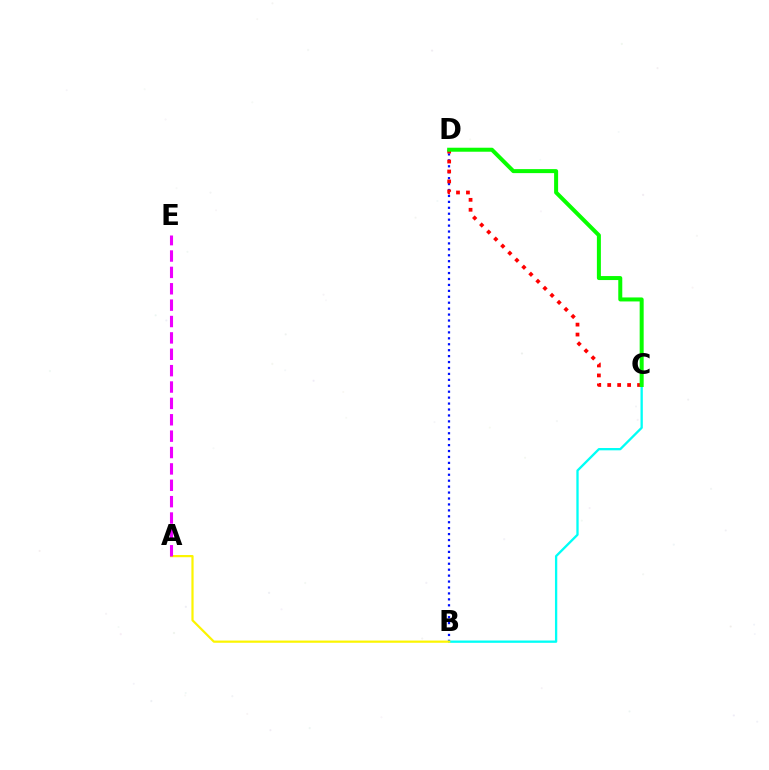{('B', 'D'): [{'color': '#0010ff', 'line_style': 'dotted', 'thickness': 1.61}], ('B', 'C'): [{'color': '#00fff6', 'line_style': 'solid', 'thickness': 1.66}], ('A', 'B'): [{'color': '#fcf500', 'line_style': 'solid', 'thickness': 1.59}], ('C', 'D'): [{'color': '#ff0000', 'line_style': 'dotted', 'thickness': 2.7}, {'color': '#08ff00', 'line_style': 'solid', 'thickness': 2.88}], ('A', 'E'): [{'color': '#ee00ff', 'line_style': 'dashed', 'thickness': 2.22}]}